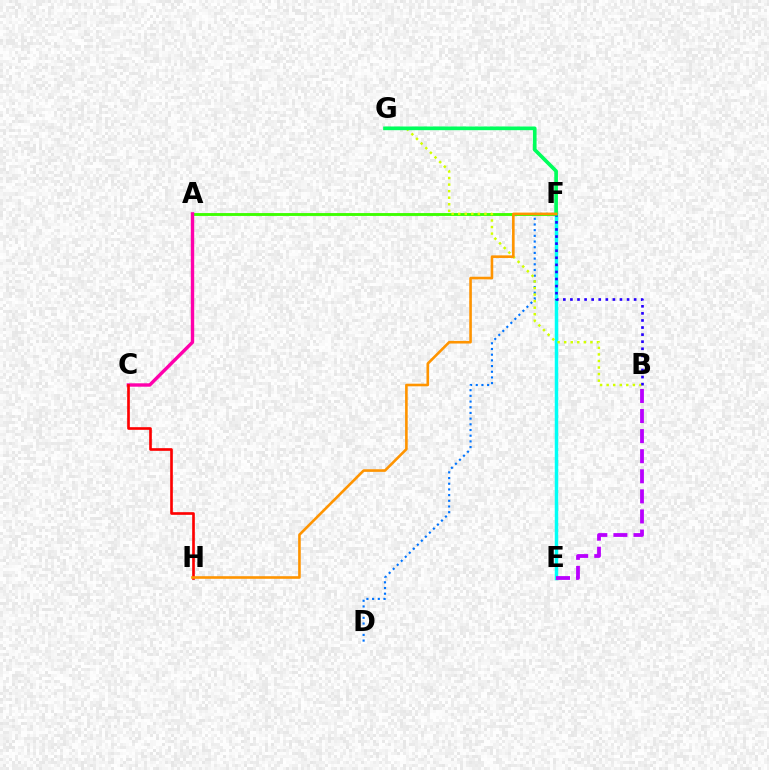{('D', 'F'): [{'color': '#0074ff', 'line_style': 'dotted', 'thickness': 1.55}], ('E', 'F'): [{'color': '#00fff6', 'line_style': 'solid', 'thickness': 2.51}], ('A', 'F'): [{'color': '#3dff00', 'line_style': 'solid', 'thickness': 2.06}], ('A', 'C'): [{'color': '#ff00ac', 'line_style': 'solid', 'thickness': 2.45}], ('C', 'H'): [{'color': '#ff0000', 'line_style': 'solid', 'thickness': 1.91}], ('B', 'G'): [{'color': '#d1ff00', 'line_style': 'dotted', 'thickness': 1.78}], ('B', 'E'): [{'color': '#b900ff', 'line_style': 'dashed', 'thickness': 2.73}], ('B', 'F'): [{'color': '#2500ff', 'line_style': 'dotted', 'thickness': 1.92}], ('F', 'G'): [{'color': '#00ff5c', 'line_style': 'solid', 'thickness': 2.65}], ('F', 'H'): [{'color': '#ff9400', 'line_style': 'solid', 'thickness': 1.88}]}